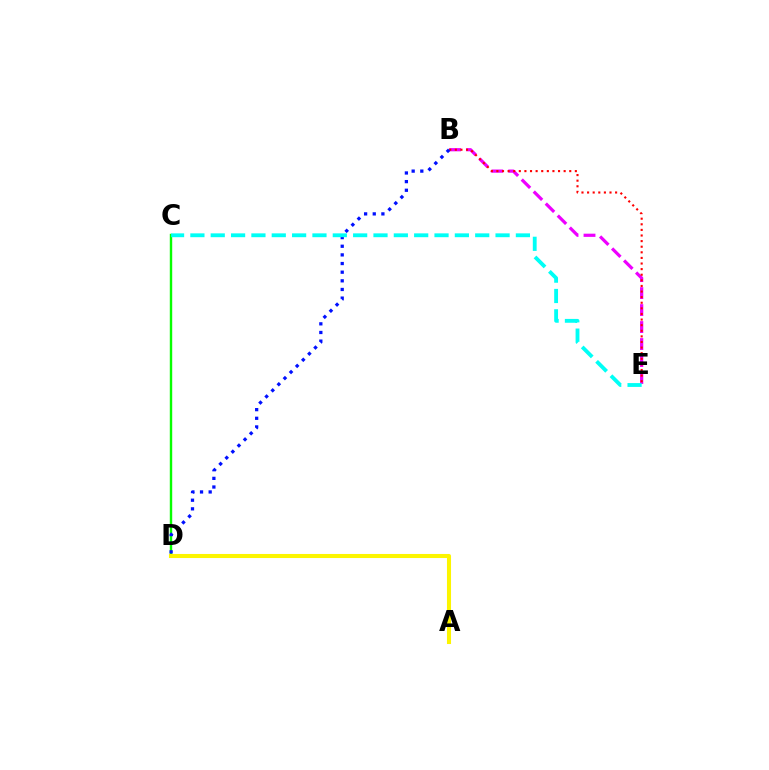{('B', 'E'): [{'color': '#ee00ff', 'line_style': 'dashed', 'thickness': 2.31}, {'color': '#ff0000', 'line_style': 'dotted', 'thickness': 1.52}], ('C', 'D'): [{'color': '#08ff00', 'line_style': 'solid', 'thickness': 1.74}], ('B', 'D'): [{'color': '#0010ff', 'line_style': 'dotted', 'thickness': 2.35}], ('C', 'E'): [{'color': '#00fff6', 'line_style': 'dashed', 'thickness': 2.76}], ('A', 'D'): [{'color': '#fcf500', 'line_style': 'solid', 'thickness': 2.93}]}